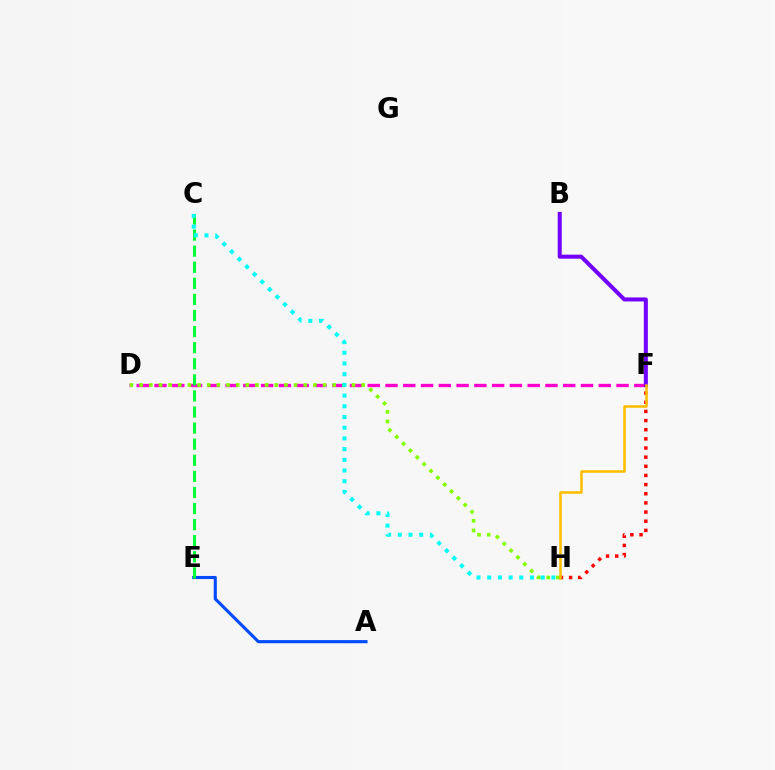{('D', 'F'): [{'color': '#ff00cf', 'line_style': 'dashed', 'thickness': 2.41}], ('D', 'H'): [{'color': '#84ff00', 'line_style': 'dotted', 'thickness': 2.62}], ('A', 'E'): [{'color': '#004bff', 'line_style': 'solid', 'thickness': 2.25}], ('B', 'F'): [{'color': '#7200ff', 'line_style': 'solid', 'thickness': 2.9}], ('C', 'E'): [{'color': '#00ff39', 'line_style': 'dashed', 'thickness': 2.19}], ('F', 'H'): [{'color': '#ff0000', 'line_style': 'dotted', 'thickness': 2.49}, {'color': '#ffbd00', 'line_style': 'solid', 'thickness': 1.83}], ('C', 'H'): [{'color': '#00fff6', 'line_style': 'dotted', 'thickness': 2.91}]}